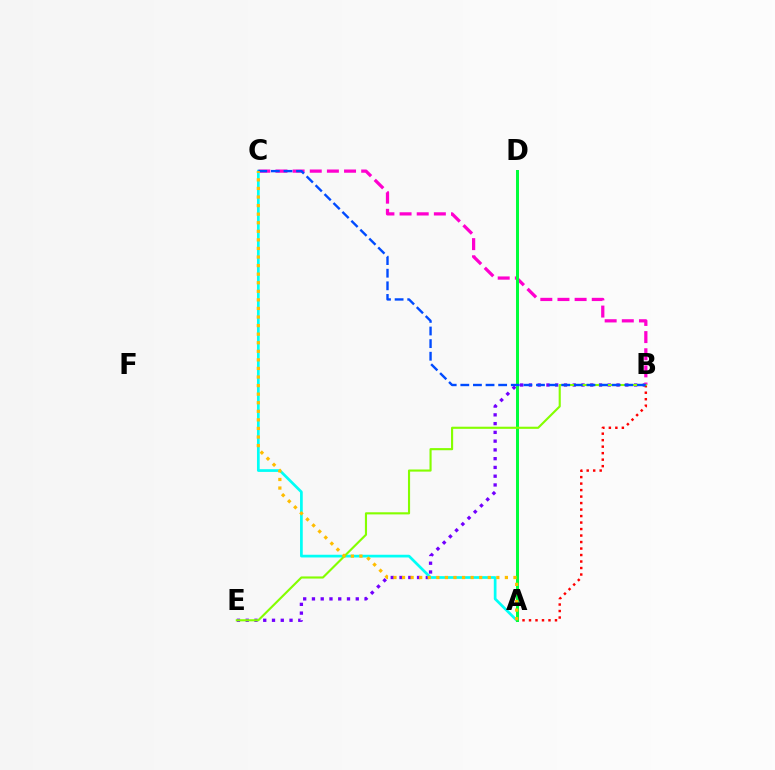{('B', 'E'): [{'color': '#7200ff', 'line_style': 'dotted', 'thickness': 2.38}, {'color': '#84ff00', 'line_style': 'solid', 'thickness': 1.53}], ('A', 'B'): [{'color': '#ff0000', 'line_style': 'dotted', 'thickness': 1.76}], ('B', 'C'): [{'color': '#ff00cf', 'line_style': 'dashed', 'thickness': 2.33}, {'color': '#004bff', 'line_style': 'dashed', 'thickness': 1.71}], ('A', 'C'): [{'color': '#00fff6', 'line_style': 'solid', 'thickness': 1.95}, {'color': '#ffbd00', 'line_style': 'dotted', 'thickness': 2.33}], ('A', 'D'): [{'color': '#00ff39', 'line_style': 'solid', 'thickness': 2.15}]}